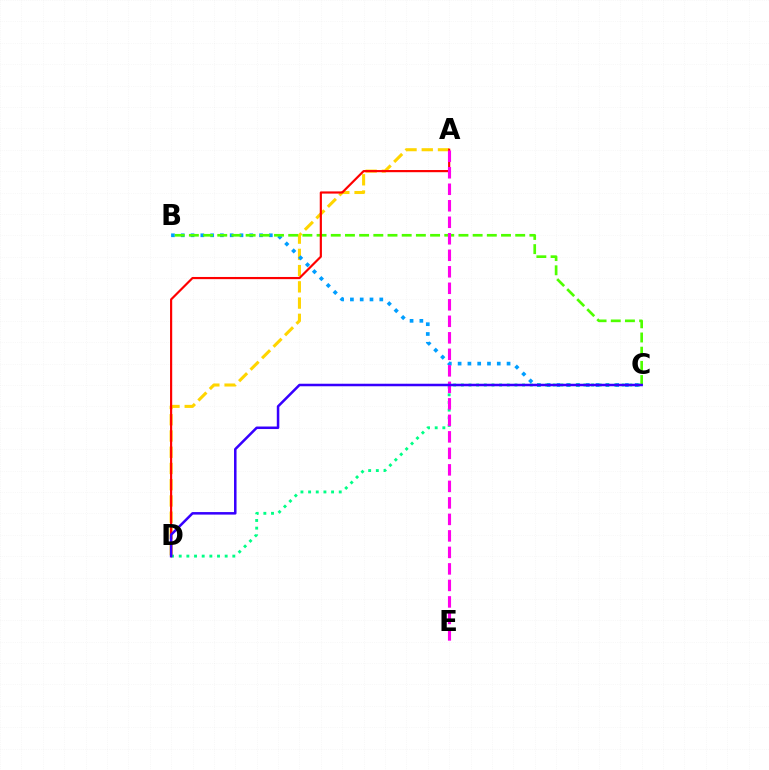{('A', 'D'): [{'color': '#ffd500', 'line_style': 'dashed', 'thickness': 2.21}, {'color': '#ff0000', 'line_style': 'solid', 'thickness': 1.57}], ('B', 'C'): [{'color': '#009eff', 'line_style': 'dotted', 'thickness': 2.66}, {'color': '#4fff00', 'line_style': 'dashed', 'thickness': 1.93}], ('C', 'D'): [{'color': '#00ff86', 'line_style': 'dotted', 'thickness': 2.08}, {'color': '#3700ff', 'line_style': 'solid', 'thickness': 1.82}], ('A', 'E'): [{'color': '#ff00ed', 'line_style': 'dashed', 'thickness': 2.24}]}